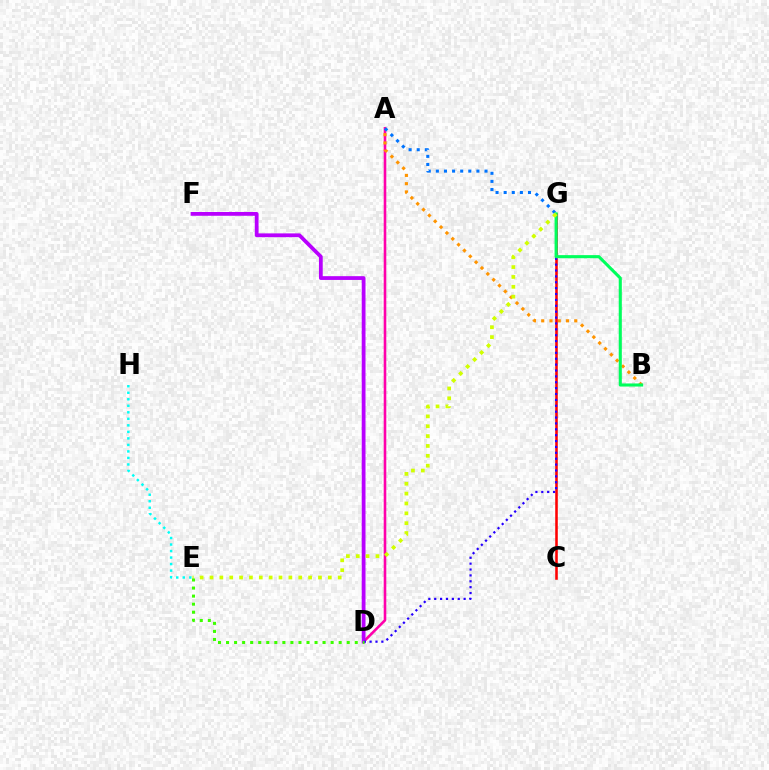{('E', 'H'): [{'color': '#00fff6', 'line_style': 'dotted', 'thickness': 1.77}], ('A', 'D'): [{'color': '#ff00ac', 'line_style': 'solid', 'thickness': 1.87}], ('A', 'B'): [{'color': '#ff9400', 'line_style': 'dotted', 'thickness': 2.25}], ('C', 'G'): [{'color': '#ff0000', 'line_style': 'solid', 'thickness': 1.85}], ('A', 'G'): [{'color': '#0074ff', 'line_style': 'dotted', 'thickness': 2.2}], ('D', 'F'): [{'color': '#b900ff', 'line_style': 'solid', 'thickness': 2.72}], ('D', 'G'): [{'color': '#2500ff', 'line_style': 'dotted', 'thickness': 1.6}], ('B', 'G'): [{'color': '#00ff5c', 'line_style': 'solid', 'thickness': 2.22}], ('E', 'G'): [{'color': '#d1ff00', 'line_style': 'dotted', 'thickness': 2.68}], ('D', 'E'): [{'color': '#3dff00', 'line_style': 'dotted', 'thickness': 2.19}]}